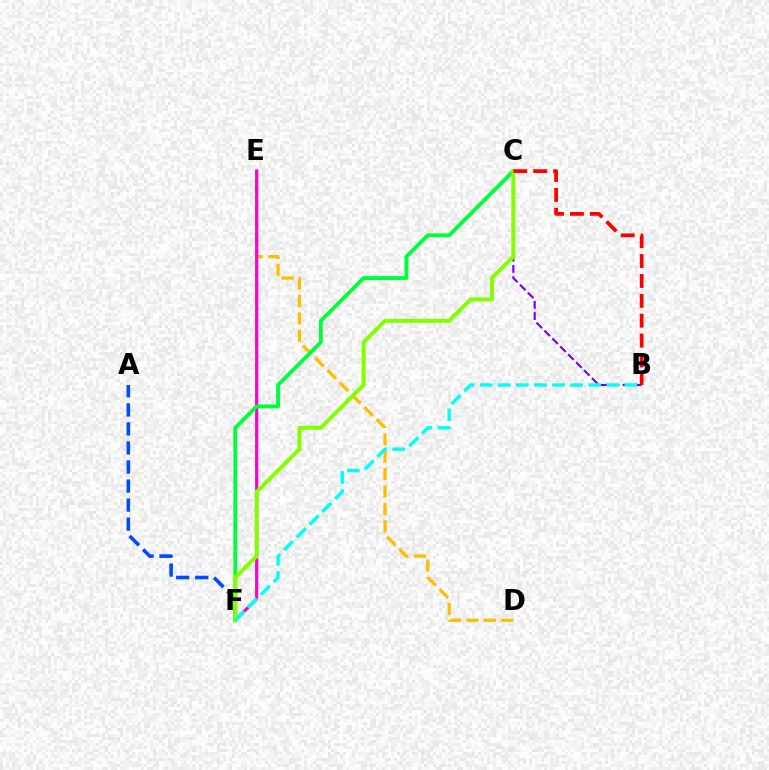{('B', 'C'): [{'color': '#7200ff', 'line_style': 'dashed', 'thickness': 1.52}, {'color': '#ff0000', 'line_style': 'dashed', 'thickness': 2.7}], ('D', 'E'): [{'color': '#ffbd00', 'line_style': 'dashed', 'thickness': 2.36}], ('E', 'F'): [{'color': '#ff00cf', 'line_style': 'solid', 'thickness': 2.29}], ('C', 'F'): [{'color': '#00ff39', 'line_style': 'solid', 'thickness': 2.77}, {'color': '#84ff00', 'line_style': 'solid', 'thickness': 2.87}], ('A', 'F'): [{'color': '#004bff', 'line_style': 'dashed', 'thickness': 2.59}], ('B', 'F'): [{'color': '#00fff6', 'line_style': 'dashed', 'thickness': 2.46}]}